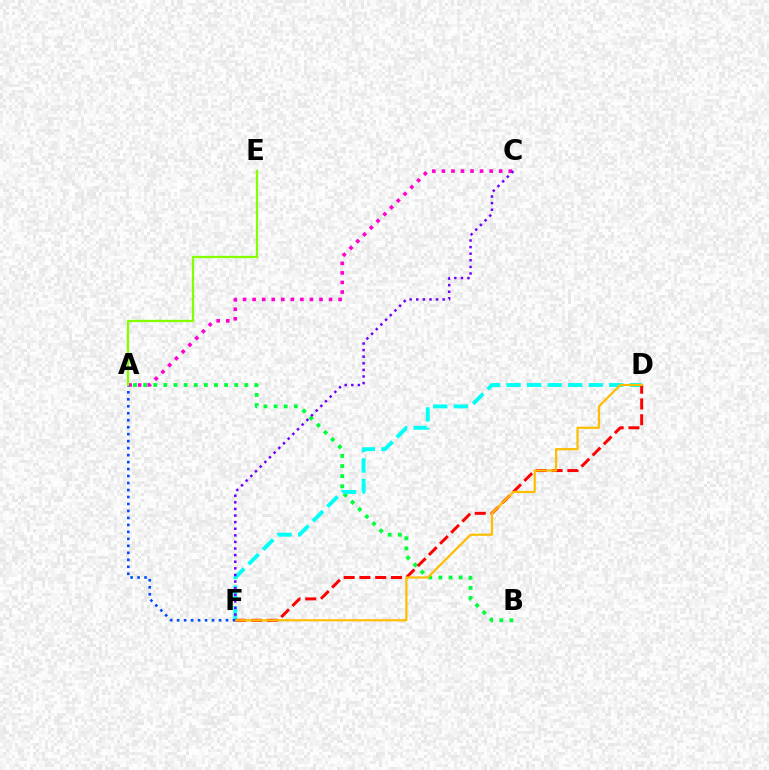{('A', 'B'): [{'color': '#00ff39', 'line_style': 'dotted', 'thickness': 2.75}], ('D', 'F'): [{'color': '#00fff6', 'line_style': 'dashed', 'thickness': 2.79}, {'color': '#ff0000', 'line_style': 'dashed', 'thickness': 2.14}, {'color': '#ffbd00', 'line_style': 'solid', 'thickness': 1.58}], ('A', 'C'): [{'color': '#ff00cf', 'line_style': 'dotted', 'thickness': 2.6}], ('C', 'F'): [{'color': '#7200ff', 'line_style': 'dotted', 'thickness': 1.79}], ('A', 'F'): [{'color': '#004bff', 'line_style': 'dotted', 'thickness': 1.9}], ('A', 'E'): [{'color': '#84ff00', 'line_style': 'solid', 'thickness': 1.64}]}